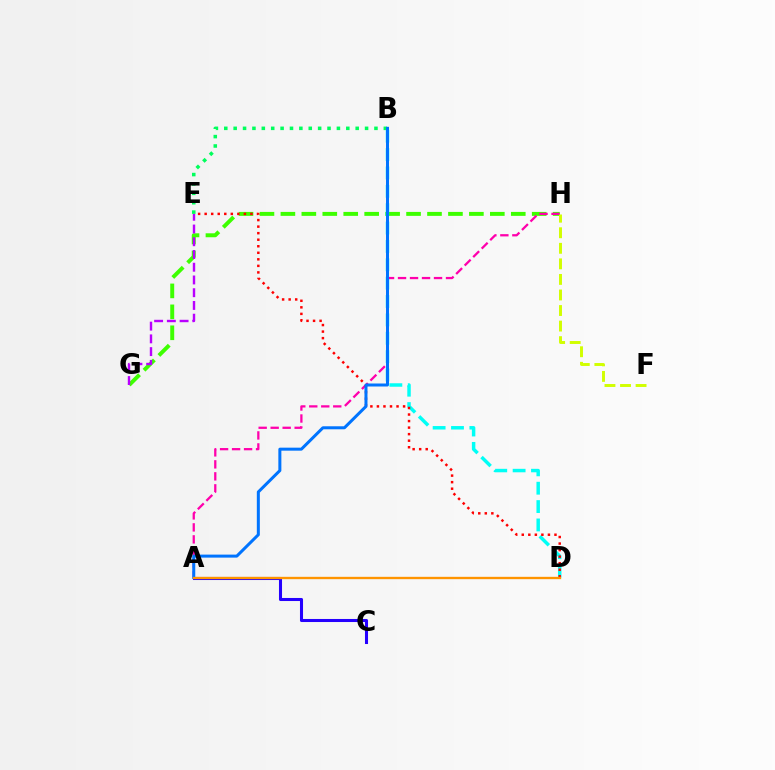{('B', 'E'): [{'color': '#00ff5c', 'line_style': 'dotted', 'thickness': 2.55}], ('G', 'H'): [{'color': '#3dff00', 'line_style': 'dashed', 'thickness': 2.85}], ('B', 'D'): [{'color': '#00fff6', 'line_style': 'dashed', 'thickness': 2.5}], ('A', 'C'): [{'color': '#2500ff', 'line_style': 'solid', 'thickness': 2.2}], ('A', 'H'): [{'color': '#ff00ac', 'line_style': 'dashed', 'thickness': 1.63}], ('D', 'E'): [{'color': '#ff0000', 'line_style': 'dotted', 'thickness': 1.78}], ('F', 'H'): [{'color': '#d1ff00', 'line_style': 'dashed', 'thickness': 2.11}], ('E', 'G'): [{'color': '#b900ff', 'line_style': 'dashed', 'thickness': 1.73}], ('A', 'B'): [{'color': '#0074ff', 'line_style': 'solid', 'thickness': 2.17}], ('A', 'D'): [{'color': '#ff9400', 'line_style': 'solid', 'thickness': 1.69}]}